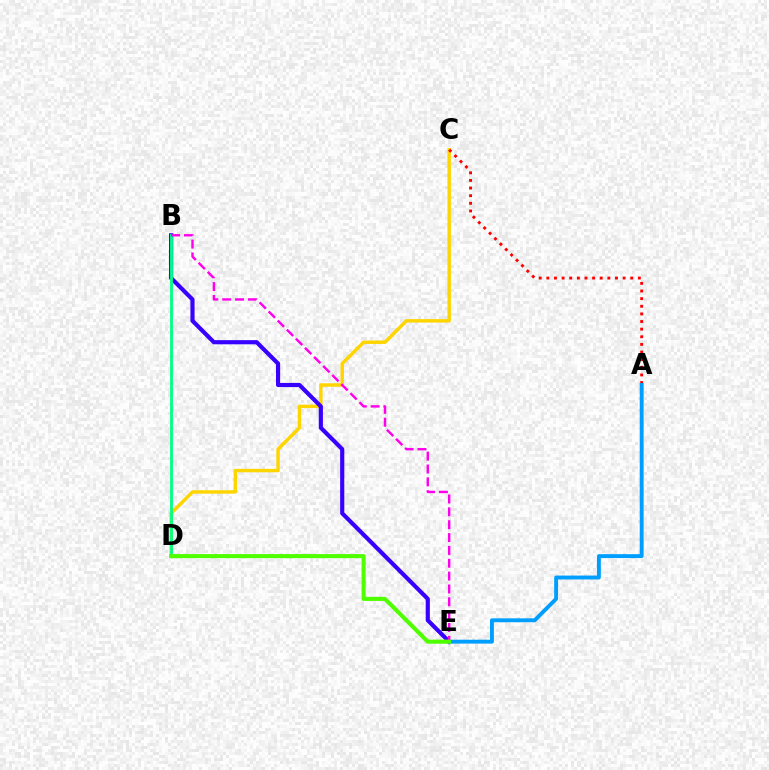{('C', 'D'): [{'color': '#ffd500', 'line_style': 'solid', 'thickness': 2.48}], ('B', 'E'): [{'color': '#3700ff', 'line_style': 'solid', 'thickness': 2.99}, {'color': '#ff00ed', 'line_style': 'dashed', 'thickness': 1.75}], ('A', 'C'): [{'color': '#ff0000', 'line_style': 'dotted', 'thickness': 2.07}], ('A', 'E'): [{'color': '#009eff', 'line_style': 'solid', 'thickness': 2.8}], ('B', 'D'): [{'color': '#00ff86', 'line_style': 'solid', 'thickness': 2.03}], ('D', 'E'): [{'color': '#4fff00', 'line_style': 'solid', 'thickness': 2.93}]}